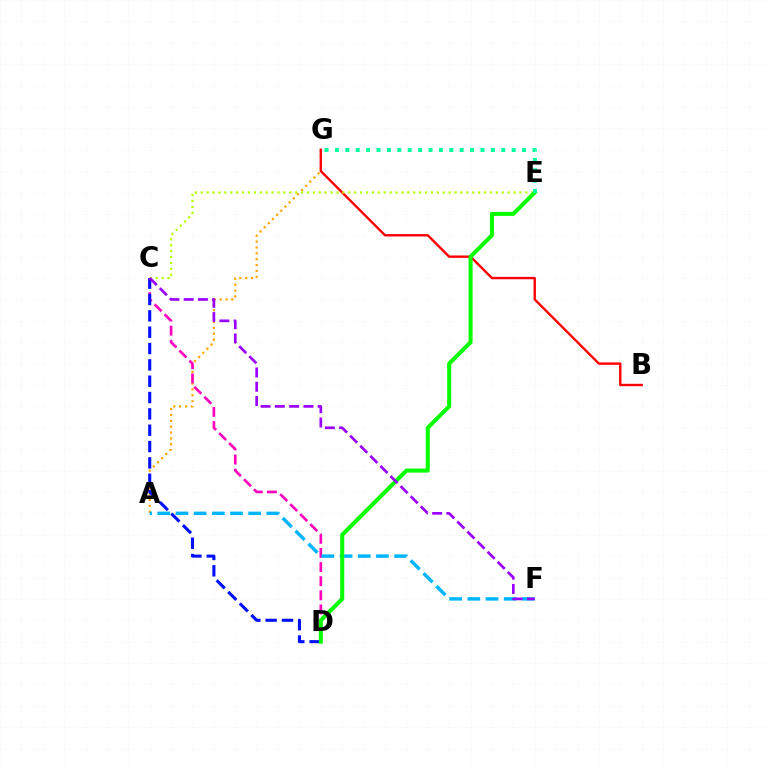{('A', 'G'): [{'color': '#ffa500', 'line_style': 'dotted', 'thickness': 1.59}], ('C', 'D'): [{'color': '#ff00bd', 'line_style': 'dashed', 'thickness': 1.92}, {'color': '#0010ff', 'line_style': 'dashed', 'thickness': 2.22}], ('B', 'G'): [{'color': '#ff0000', 'line_style': 'solid', 'thickness': 1.72}], ('A', 'F'): [{'color': '#00b5ff', 'line_style': 'dashed', 'thickness': 2.47}], ('C', 'E'): [{'color': '#b3ff00', 'line_style': 'dotted', 'thickness': 1.6}], ('D', 'E'): [{'color': '#08ff00', 'line_style': 'solid', 'thickness': 2.9}], ('E', 'G'): [{'color': '#00ff9d', 'line_style': 'dotted', 'thickness': 2.83}], ('C', 'F'): [{'color': '#9b00ff', 'line_style': 'dashed', 'thickness': 1.94}]}